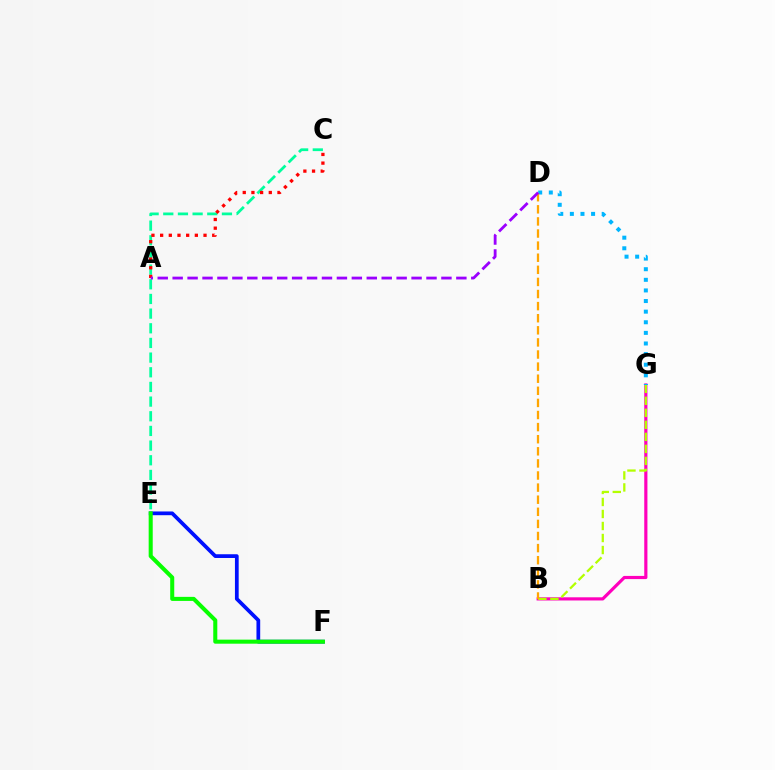{('B', 'G'): [{'color': '#ff00bd', 'line_style': 'solid', 'thickness': 2.29}, {'color': '#b3ff00', 'line_style': 'dashed', 'thickness': 1.63}], ('D', 'G'): [{'color': '#00b5ff', 'line_style': 'dotted', 'thickness': 2.88}], ('B', 'D'): [{'color': '#ffa500', 'line_style': 'dashed', 'thickness': 1.64}], ('C', 'E'): [{'color': '#00ff9d', 'line_style': 'dashed', 'thickness': 1.99}], ('A', 'C'): [{'color': '#ff0000', 'line_style': 'dotted', 'thickness': 2.36}], ('A', 'D'): [{'color': '#9b00ff', 'line_style': 'dashed', 'thickness': 2.03}], ('E', 'F'): [{'color': '#0010ff', 'line_style': 'solid', 'thickness': 2.69}, {'color': '#08ff00', 'line_style': 'solid', 'thickness': 2.92}]}